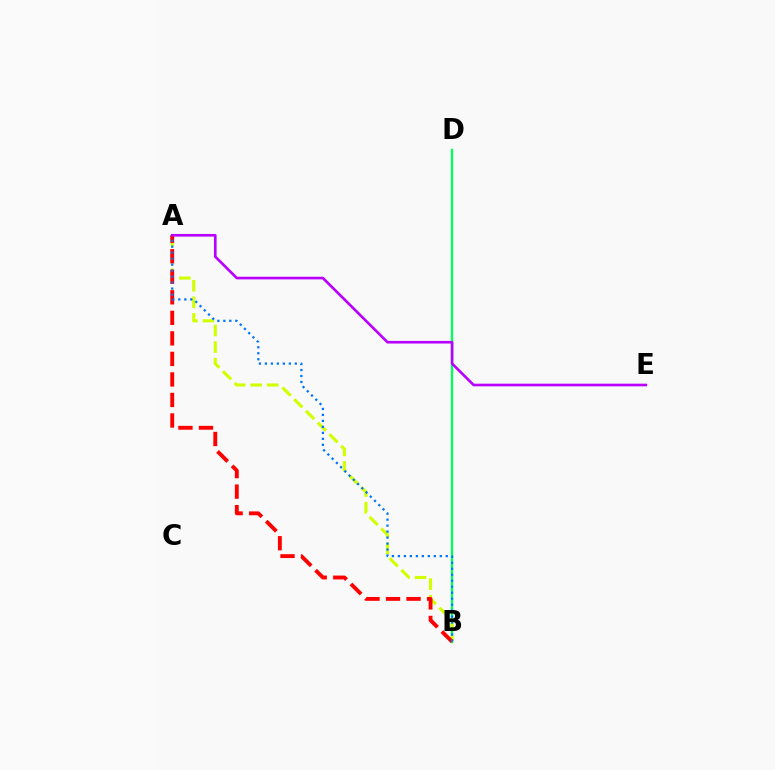{('B', 'D'): [{'color': '#00ff5c', 'line_style': 'solid', 'thickness': 1.68}], ('A', 'B'): [{'color': '#d1ff00', 'line_style': 'dashed', 'thickness': 2.25}, {'color': '#ff0000', 'line_style': 'dashed', 'thickness': 2.79}, {'color': '#0074ff', 'line_style': 'dotted', 'thickness': 1.63}], ('A', 'E'): [{'color': '#b900ff', 'line_style': 'solid', 'thickness': 1.9}]}